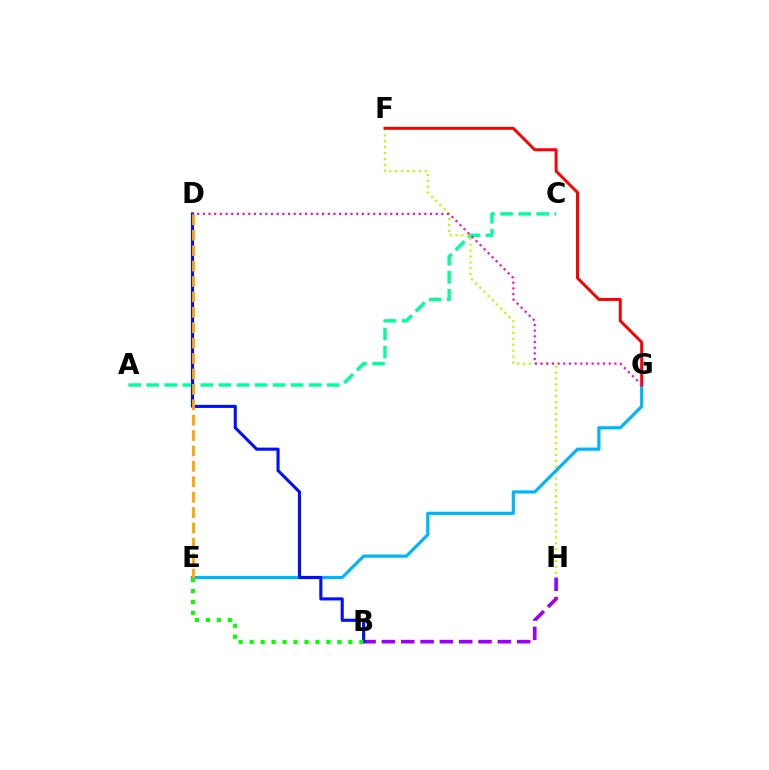{('A', 'C'): [{'color': '#00ff9d', 'line_style': 'dashed', 'thickness': 2.45}], ('F', 'H'): [{'color': '#b3ff00', 'line_style': 'dotted', 'thickness': 1.6}], ('B', 'H'): [{'color': '#9b00ff', 'line_style': 'dashed', 'thickness': 2.63}], ('E', 'G'): [{'color': '#00b5ff', 'line_style': 'solid', 'thickness': 2.28}], ('B', 'D'): [{'color': '#0010ff', 'line_style': 'solid', 'thickness': 2.23}], ('F', 'G'): [{'color': '#ff0000', 'line_style': 'solid', 'thickness': 2.14}], ('B', 'E'): [{'color': '#08ff00', 'line_style': 'dotted', 'thickness': 2.98}], ('D', 'G'): [{'color': '#ff00bd', 'line_style': 'dotted', 'thickness': 1.54}], ('D', 'E'): [{'color': '#ffa500', 'line_style': 'dashed', 'thickness': 2.09}]}